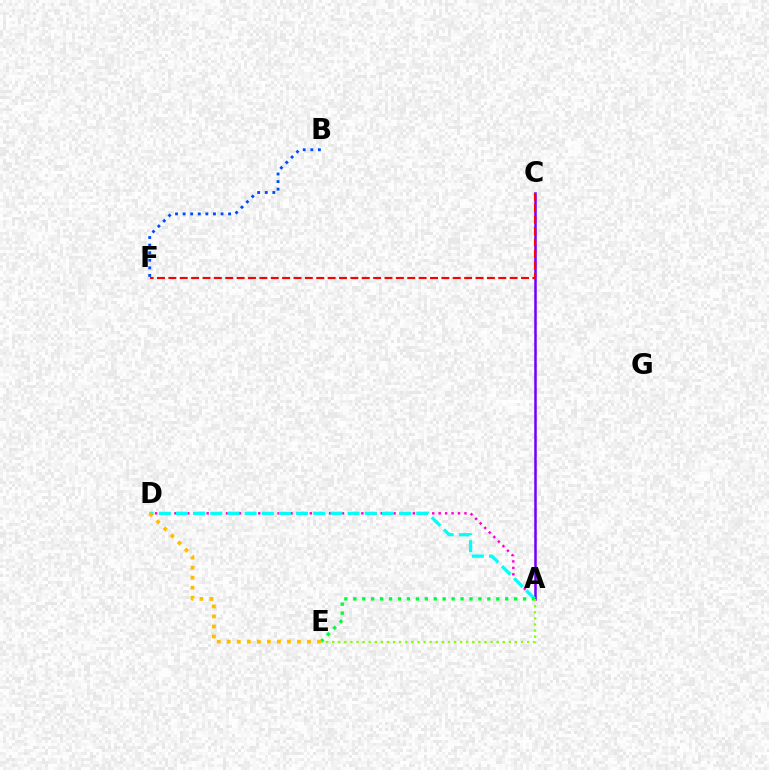{('A', 'C'): [{'color': '#7200ff', 'line_style': 'solid', 'thickness': 1.82}], ('A', 'D'): [{'color': '#ff00cf', 'line_style': 'dotted', 'thickness': 1.75}, {'color': '#00fff6', 'line_style': 'dashed', 'thickness': 2.33}], ('B', 'F'): [{'color': '#004bff', 'line_style': 'dotted', 'thickness': 2.06}], ('A', 'E'): [{'color': '#00ff39', 'line_style': 'dotted', 'thickness': 2.43}, {'color': '#84ff00', 'line_style': 'dotted', 'thickness': 1.66}], ('C', 'F'): [{'color': '#ff0000', 'line_style': 'dashed', 'thickness': 1.55}], ('D', 'E'): [{'color': '#ffbd00', 'line_style': 'dotted', 'thickness': 2.72}]}